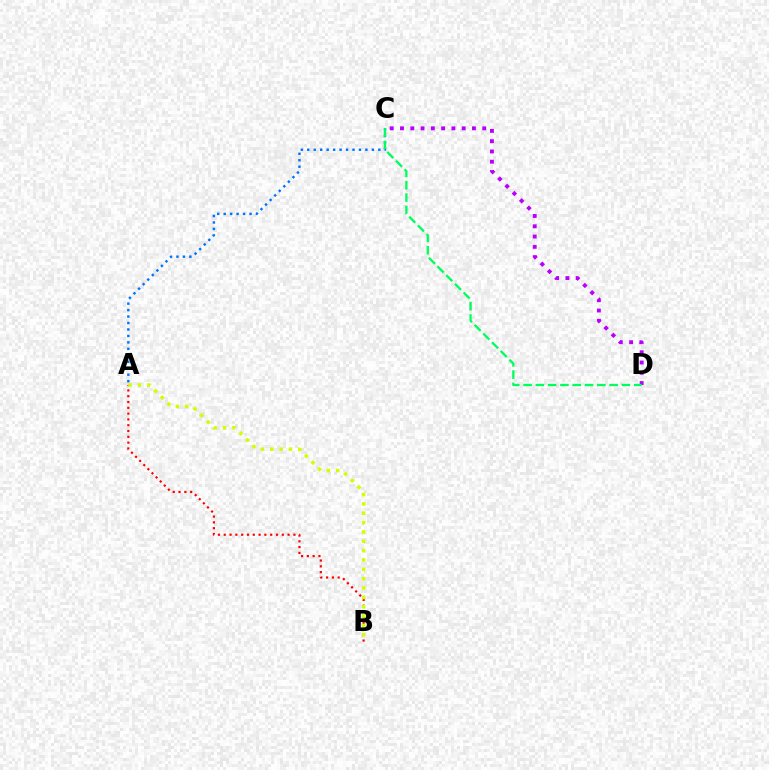{('A', 'C'): [{'color': '#0074ff', 'line_style': 'dotted', 'thickness': 1.75}], ('C', 'D'): [{'color': '#b900ff', 'line_style': 'dotted', 'thickness': 2.79}, {'color': '#00ff5c', 'line_style': 'dashed', 'thickness': 1.67}], ('A', 'B'): [{'color': '#ff0000', 'line_style': 'dotted', 'thickness': 1.58}, {'color': '#d1ff00', 'line_style': 'dotted', 'thickness': 2.54}]}